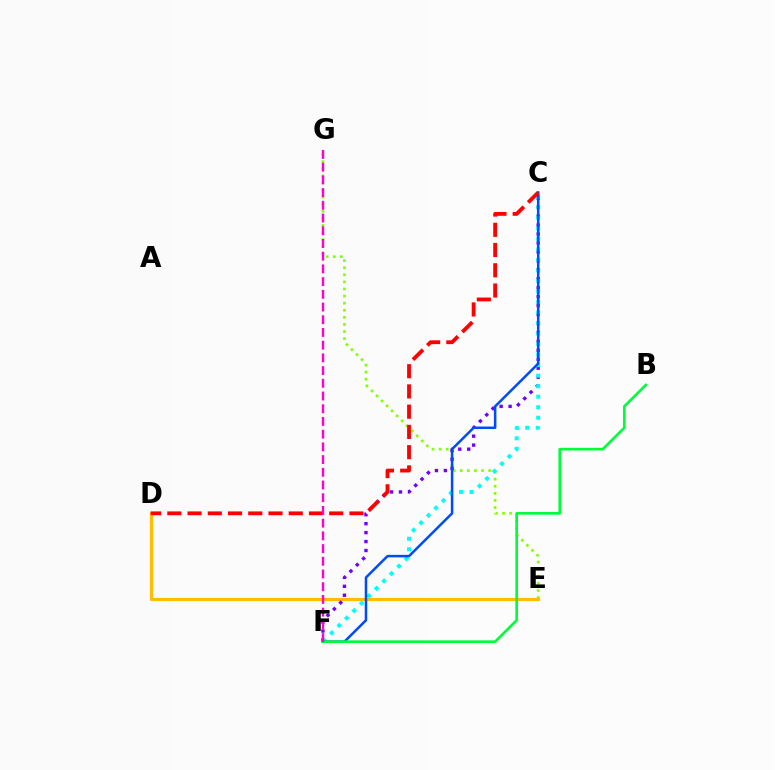{('E', 'G'): [{'color': '#84ff00', 'line_style': 'dotted', 'thickness': 1.93}], ('D', 'E'): [{'color': '#ffbd00', 'line_style': 'solid', 'thickness': 2.29}], ('C', 'F'): [{'color': '#7200ff', 'line_style': 'dotted', 'thickness': 2.43}, {'color': '#00fff6', 'line_style': 'dotted', 'thickness': 2.86}, {'color': '#004bff', 'line_style': 'solid', 'thickness': 1.81}], ('B', 'F'): [{'color': '#00ff39', 'line_style': 'solid', 'thickness': 1.9}], ('C', 'D'): [{'color': '#ff0000', 'line_style': 'dashed', 'thickness': 2.75}], ('F', 'G'): [{'color': '#ff00cf', 'line_style': 'dashed', 'thickness': 1.73}]}